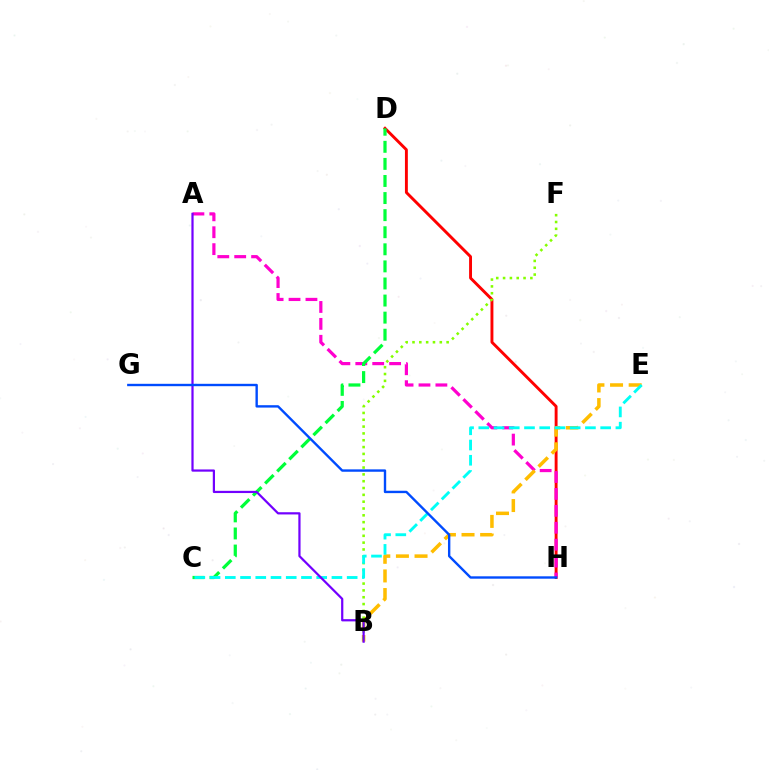{('D', 'H'): [{'color': '#ff0000', 'line_style': 'solid', 'thickness': 2.09}], ('A', 'H'): [{'color': '#ff00cf', 'line_style': 'dashed', 'thickness': 2.3}], ('B', 'E'): [{'color': '#ffbd00', 'line_style': 'dashed', 'thickness': 2.53}], ('B', 'F'): [{'color': '#84ff00', 'line_style': 'dotted', 'thickness': 1.85}], ('C', 'D'): [{'color': '#00ff39', 'line_style': 'dashed', 'thickness': 2.32}], ('C', 'E'): [{'color': '#00fff6', 'line_style': 'dashed', 'thickness': 2.07}], ('A', 'B'): [{'color': '#7200ff', 'line_style': 'solid', 'thickness': 1.6}], ('G', 'H'): [{'color': '#004bff', 'line_style': 'solid', 'thickness': 1.72}]}